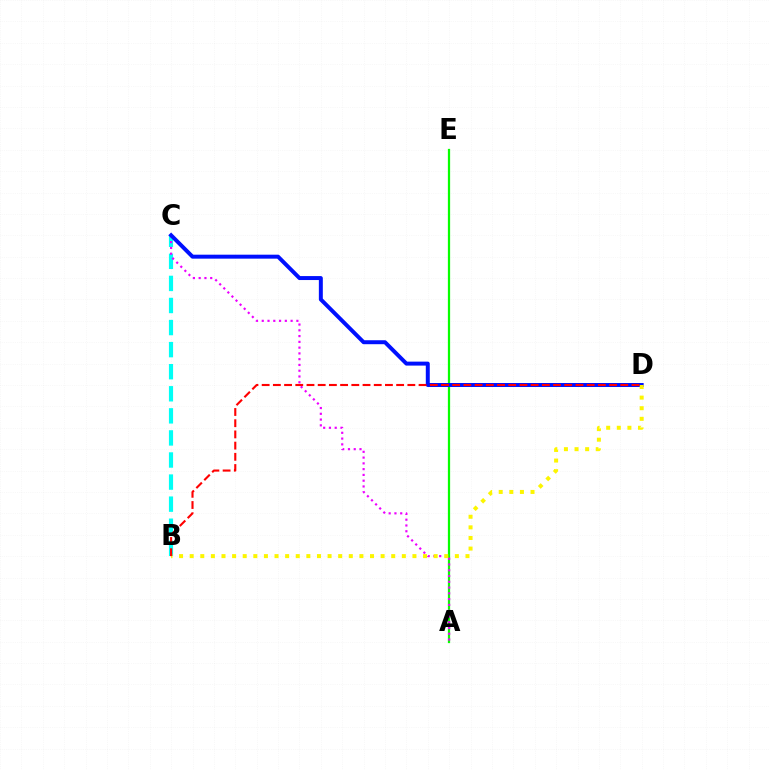{('B', 'C'): [{'color': '#00fff6', 'line_style': 'dashed', 'thickness': 3.0}], ('A', 'E'): [{'color': '#08ff00', 'line_style': 'solid', 'thickness': 1.62}], ('A', 'C'): [{'color': '#ee00ff', 'line_style': 'dotted', 'thickness': 1.57}], ('C', 'D'): [{'color': '#0010ff', 'line_style': 'solid', 'thickness': 2.85}], ('B', 'D'): [{'color': '#fcf500', 'line_style': 'dotted', 'thickness': 2.88}, {'color': '#ff0000', 'line_style': 'dashed', 'thickness': 1.52}]}